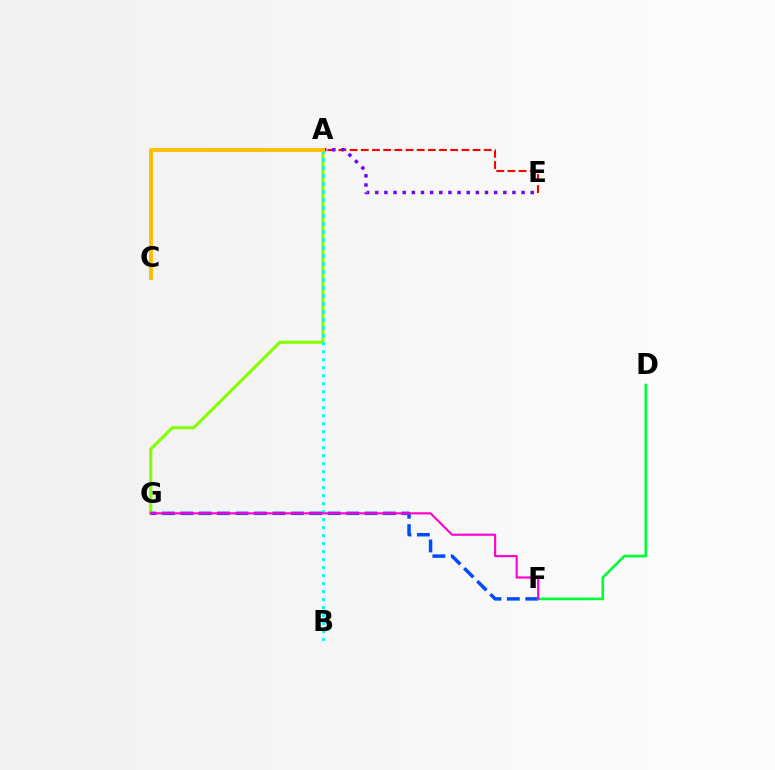{('A', 'E'): [{'color': '#ff0000', 'line_style': 'dashed', 'thickness': 1.52}, {'color': '#7200ff', 'line_style': 'dotted', 'thickness': 2.49}], ('A', 'G'): [{'color': '#84ff00', 'line_style': 'solid', 'thickness': 2.22}], ('A', 'B'): [{'color': '#00fff6', 'line_style': 'dotted', 'thickness': 2.17}], ('F', 'G'): [{'color': '#004bff', 'line_style': 'dashed', 'thickness': 2.5}, {'color': '#ff00cf', 'line_style': 'solid', 'thickness': 1.54}], ('A', 'C'): [{'color': '#ffbd00', 'line_style': 'solid', 'thickness': 2.76}], ('D', 'F'): [{'color': '#00ff39', 'line_style': 'solid', 'thickness': 1.92}]}